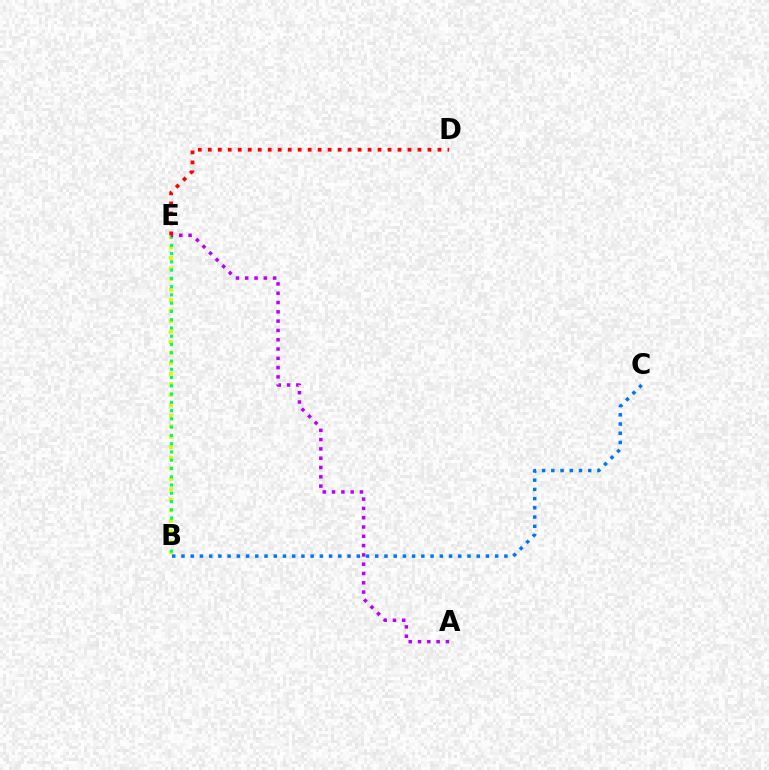{('B', 'E'): [{'color': '#d1ff00', 'line_style': 'dotted', 'thickness': 2.86}, {'color': '#00ff5c', 'line_style': 'dotted', 'thickness': 2.25}], ('B', 'C'): [{'color': '#0074ff', 'line_style': 'dotted', 'thickness': 2.51}], ('A', 'E'): [{'color': '#b900ff', 'line_style': 'dotted', 'thickness': 2.53}], ('D', 'E'): [{'color': '#ff0000', 'line_style': 'dotted', 'thickness': 2.71}]}